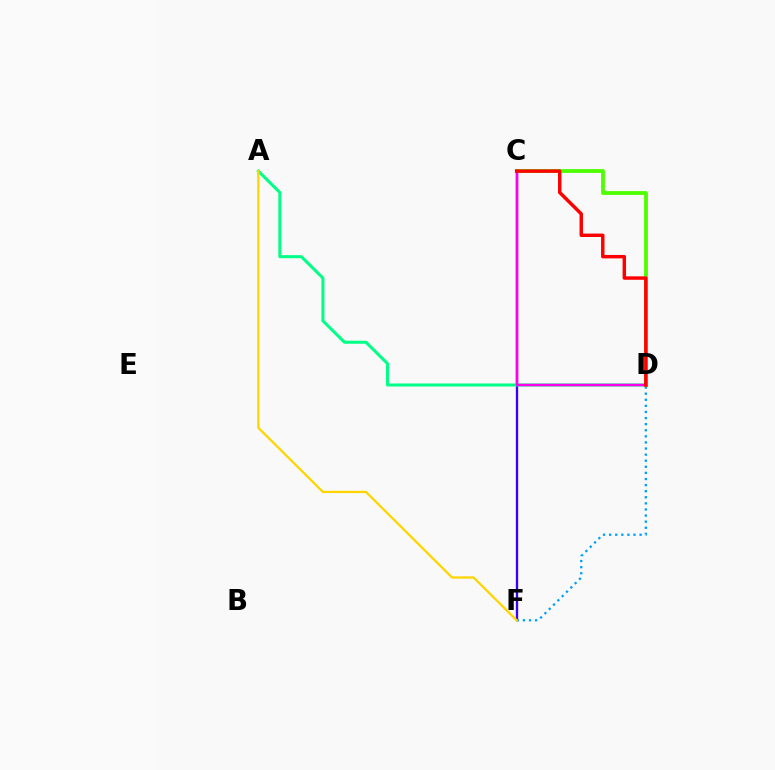{('C', 'F'): [{'color': '#3700ff', 'line_style': 'solid', 'thickness': 1.68}], ('D', 'F'): [{'color': '#009eff', 'line_style': 'dotted', 'thickness': 1.66}], ('A', 'D'): [{'color': '#00ff86', 'line_style': 'solid', 'thickness': 2.18}], ('C', 'D'): [{'color': '#4fff00', 'line_style': 'solid', 'thickness': 2.75}, {'color': '#ff00ed', 'line_style': 'solid', 'thickness': 1.78}, {'color': '#ff0000', 'line_style': 'solid', 'thickness': 2.48}], ('A', 'F'): [{'color': '#ffd500', 'line_style': 'solid', 'thickness': 1.63}]}